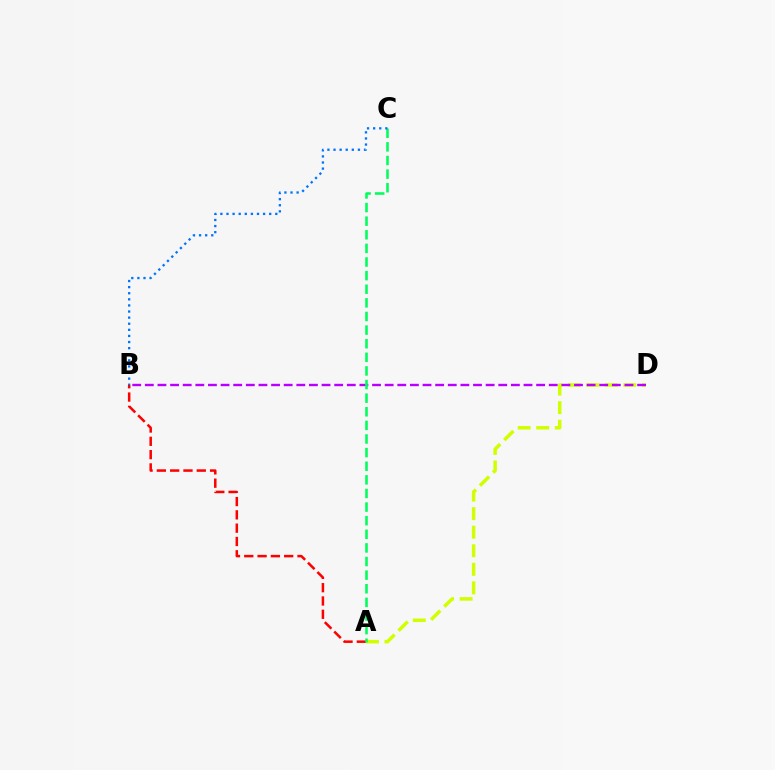{('A', 'D'): [{'color': '#d1ff00', 'line_style': 'dashed', 'thickness': 2.52}], ('A', 'B'): [{'color': '#ff0000', 'line_style': 'dashed', 'thickness': 1.81}], ('B', 'D'): [{'color': '#b900ff', 'line_style': 'dashed', 'thickness': 1.71}], ('A', 'C'): [{'color': '#00ff5c', 'line_style': 'dashed', 'thickness': 1.85}], ('B', 'C'): [{'color': '#0074ff', 'line_style': 'dotted', 'thickness': 1.66}]}